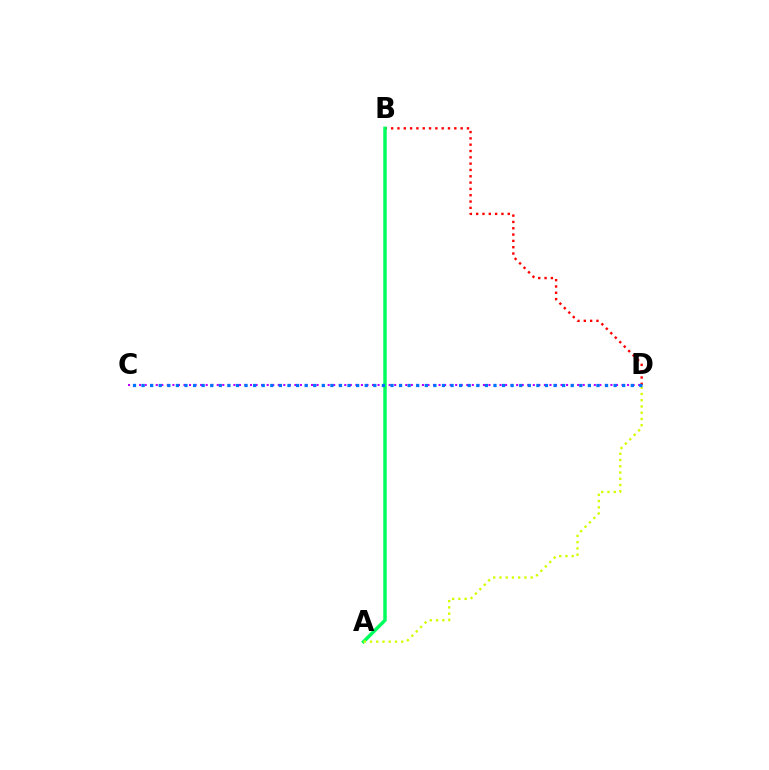{('B', 'D'): [{'color': '#ff0000', 'line_style': 'dotted', 'thickness': 1.72}], ('C', 'D'): [{'color': '#b900ff', 'line_style': 'dotted', 'thickness': 1.51}, {'color': '#0074ff', 'line_style': 'dotted', 'thickness': 2.33}], ('A', 'B'): [{'color': '#00ff5c', 'line_style': 'solid', 'thickness': 2.5}], ('A', 'D'): [{'color': '#d1ff00', 'line_style': 'dotted', 'thickness': 1.7}]}